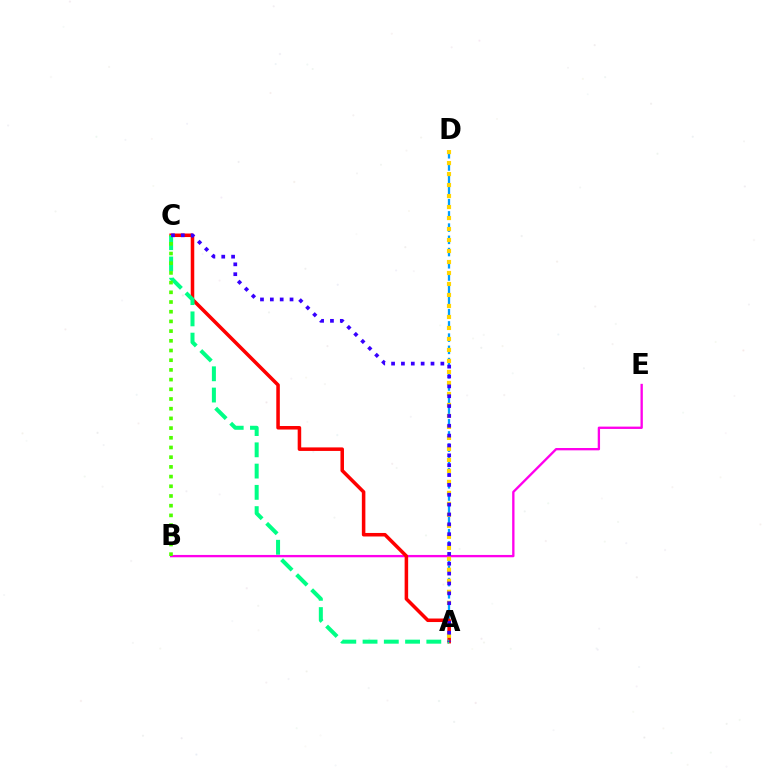{('A', 'D'): [{'color': '#009eff', 'line_style': 'dashed', 'thickness': 1.66}, {'color': '#ffd500', 'line_style': 'dotted', 'thickness': 2.99}], ('B', 'E'): [{'color': '#ff00ed', 'line_style': 'solid', 'thickness': 1.68}], ('A', 'C'): [{'color': '#ff0000', 'line_style': 'solid', 'thickness': 2.54}, {'color': '#00ff86', 'line_style': 'dashed', 'thickness': 2.89}, {'color': '#3700ff', 'line_style': 'dotted', 'thickness': 2.68}], ('B', 'C'): [{'color': '#4fff00', 'line_style': 'dotted', 'thickness': 2.64}]}